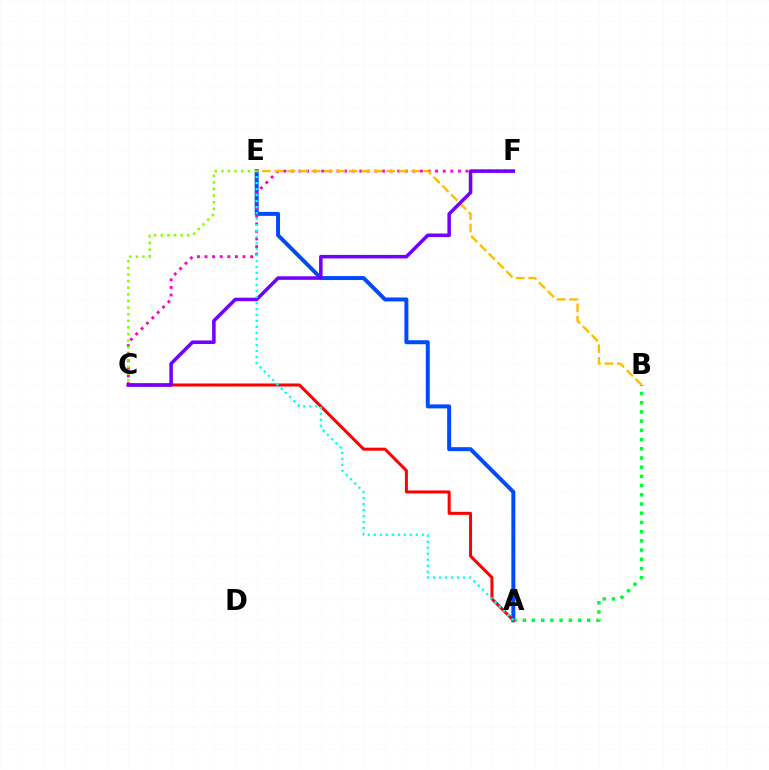{('A', 'E'): [{'color': '#004bff', 'line_style': 'solid', 'thickness': 2.86}, {'color': '#00fff6', 'line_style': 'dotted', 'thickness': 1.63}], ('C', 'F'): [{'color': '#ff00cf', 'line_style': 'dotted', 'thickness': 2.06}, {'color': '#7200ff', 'line_style': 'solid', 'thickness': 2.55}], ('A', 'B'): [{'color': '#00ff39', 'line_style': 'dotted', 'thickness': 2.5}], ('A', 'C'): [{'color': '#ff0000', 'line_style': 'solid', 'thickness': 2.17}], ('C', 'E'): [{'color': '#84ff00', 'line_style': 'dotted', 'thickness': 1.79}], ('B', 'E'): [{'color': '#ffbd00', 'line_style': 'dashed', 'thickness': 1.69}]}